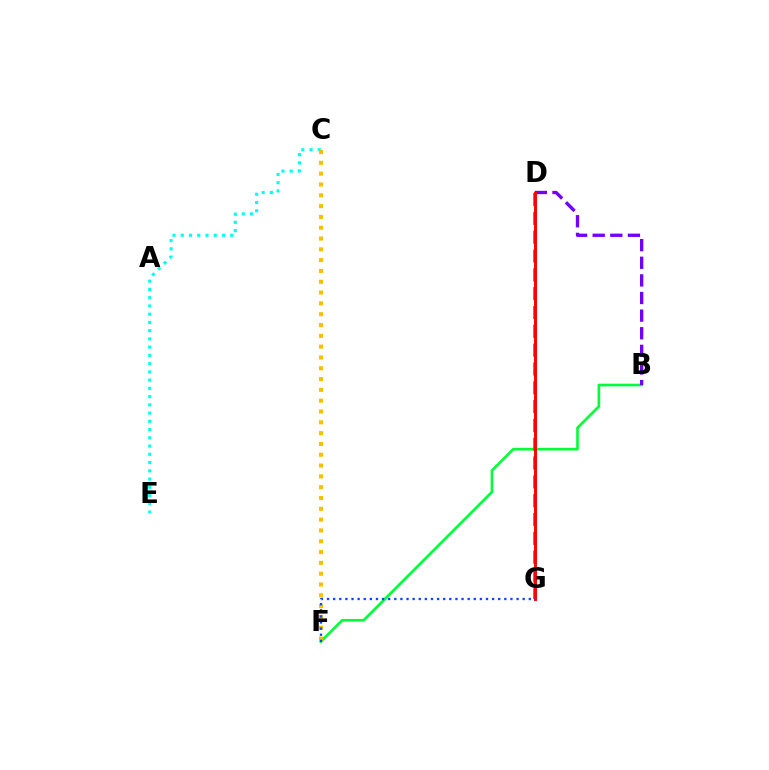{('D', 'G'): [{'color': '#84ff00', 'line_style': 'solid', 'thickness': 1.99}, {'color': '#ff00cf', 'line_style': 'dashed', 'thickness': 2.56}, {'color': '#ff0000', 'line_style': 'solid', 'thickness': 2.11}], ('B', 'F'): [{'color': '#00ff39', 'line_style': 'solid', 'thickness': 1.91}], ('B', 'D'): [{'color': '#7200ff', 'line_style': 'dashed', 'thickness': 2.39}], ('C', 'E'): [{'color': '#00fff6', 'line_style': 'dotted', 'thickness': 2.24}], ('C', 'F'): [{'color': '#ffbd00', 'line_style': 'dotted', 'thickness': 2.94}], ('F', 'G'): [{'color': '#004bff', 'line_style': 'dotted', 'thickness': 1.66}]}